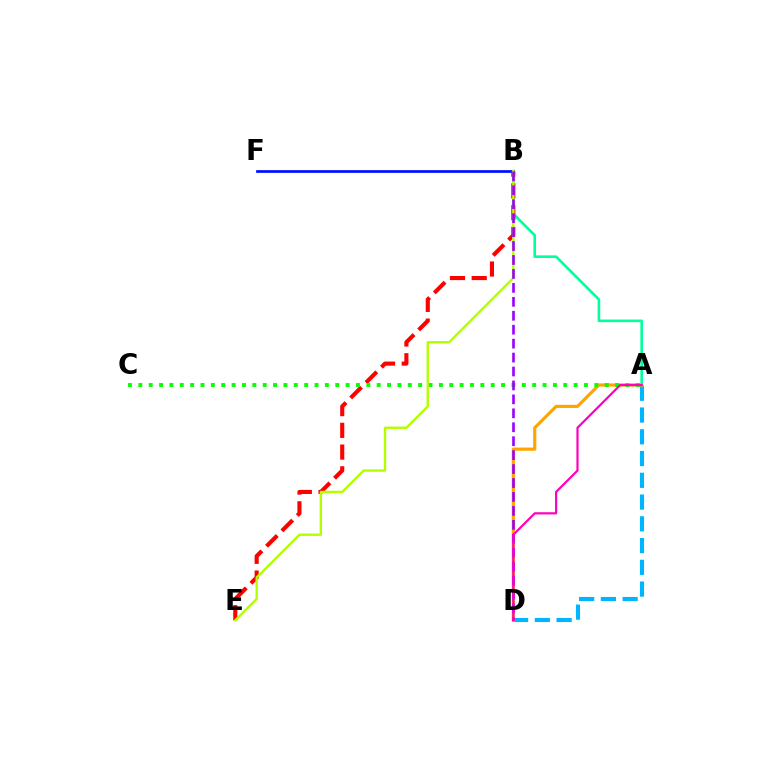{('A', 'D'): [{'color': '#00b5ff', 'line_style': 'dashed', 'thickness': 2.96}, {'color': '#ffa500', 'line_style': 'solid', 'thickness': 2.28}, {'color': '#ff00bd', 'line_style': 'solid', 'thickness': 1.58}], ('A', 'B'): [{'color': '#00ff9d', 'line_style': 'solid', 'thickness': 1.87}], ('B', 'F'): [{'color': '#0010ff', 'line_style': 'solid', 'thickness': 1.97}], ('B', 'E'): [{'color': '#ff0000', 'line_style': 'dashed', 'thickness': 2.95}, {'color': '#b3ff00', 'line_style': 'solid', 'thickness': 1.71}], ('A', 'C'): [{'color': '#08ff00', 'line_style': 'dotted', 'thickness': 2.82}], ('B', 'D'): [{'color': '#9b00ff', 'line_style': 'dashed', 'thickness': 1.89}]}